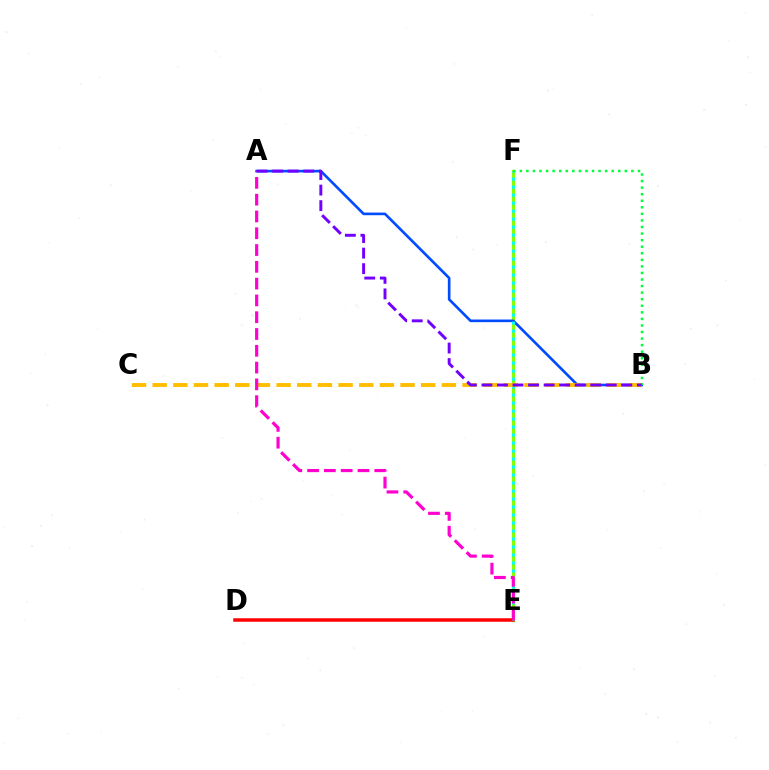{('E', 'F'): [{'color': '#84ff00', 'line_style': 'solid', 'thickness': 2.27}, {'color': '#00fff6', 'line_style': 'dotted', 'thickness': 2.17}], ('D', 'E'): [{'color': '#ff0000', 'line_style': 'solid', 'thickness': 2.52}], ('A', 'B'): [{'color': '#004bff', 'line_style': 'solid', 'thickness': 1.9}, {'color': '#7200ff', 'line_style': 'dashed', 'thickness': 2.11}], ('B', 'C'): [{'color': '#ffbd00', 'line_style': 'dashed', 'thickness': 2.81}], ('B', 'F'): [{'color': '#00ff39', 'line_style': 'dotted', 'thickness': 1.78}], ('A', 'E'): [{'color': '#ff00cf', 'line_style': 'dashed', 'thickness': 2.28}]}